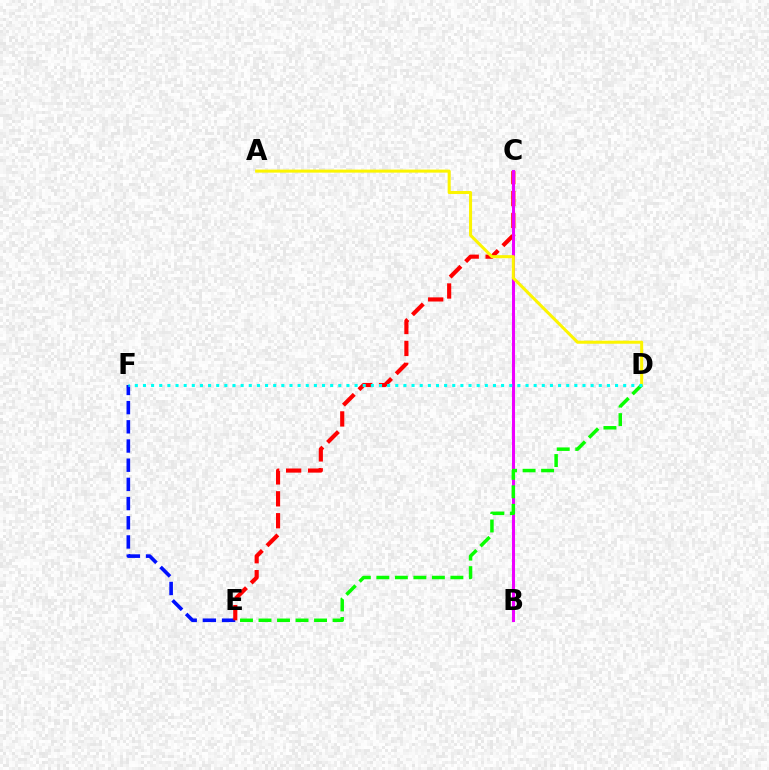{('E', 'F'): [{'color': '#0010ff', 'line_style': 'dashed', 'thickness': 2.61}], ('C', 'E'): [{'color': '#ff0000', 'line_style': 'dashed', 'thickness': 2.98}], ('B', 'C'): [{'color': '#ee00ff', 'line_style': 'solid', 'thickness': 2.2}], ('A', 'D'): [{'color': '#fcf500', 'line_style': 'solid', 'thickness': 2.19}], ('D', 'E'): [{'color': '#08ff00', 'line_style': 'dashed', 'thickness': 2.51}], ('D', 'F'): [{'color': '#00fff6', 'line_style': 'dotted', 'thickness': 2.21}]}